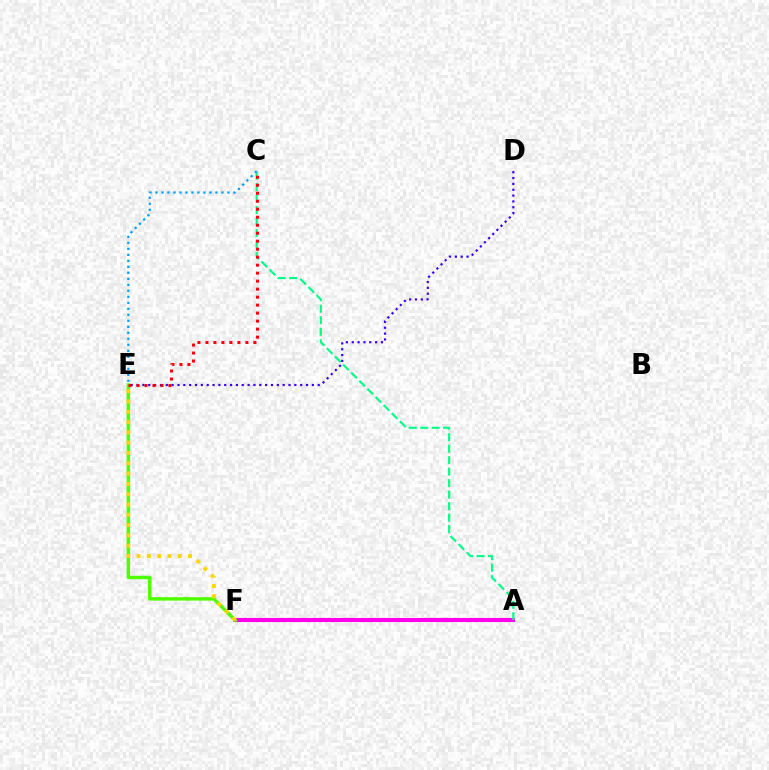{('A', 'F'): [{'color': '#ff00ed', 'line_style': 'solid', 'thickness': 2.96}], ('E', 'F'): [{'color': '#4fff00', 'line_style': 'solid', 'thickness': 2.48}, {'color': '#ffd500', 'line_style': 'dotted', 'thickness': 2.8}], ('A', 'C'): [{'color': '#00ff86', 'line_style': 'dashed', 'thickness': 1.56}], ('C', 'E'): [{'color': '#009eff', 'line_style': 'dotted', 'thickness': 1.63}, {'color': '#ff0000', 'line_style': 'dotted', 'thickness': 2.17}], ('D', 'E'): [{'color': '#3700ff', 'line_style': 'dotted', 'thickness': 1.59}]}